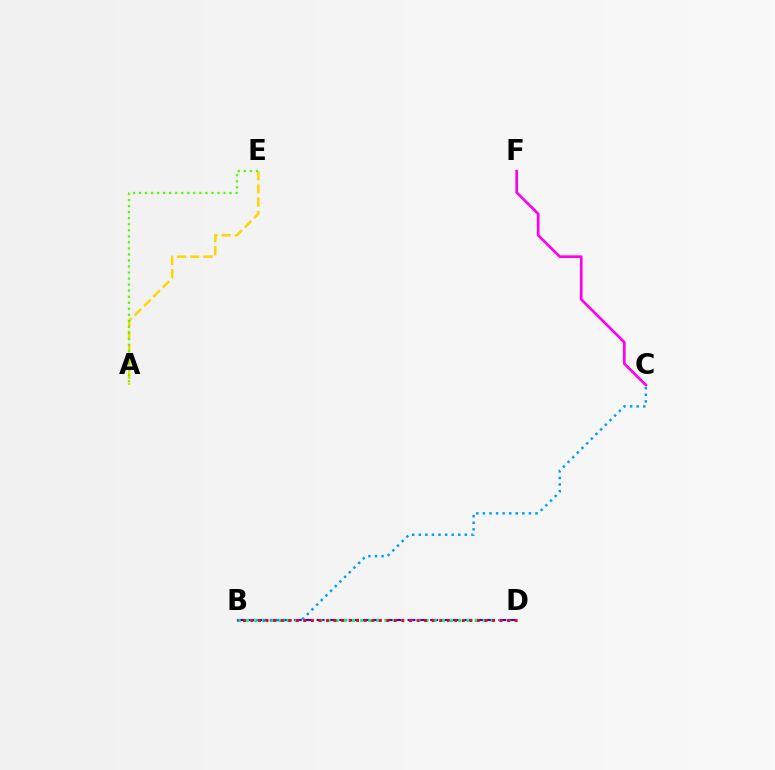{('B', 'D'): [{'color': '#3700ff', 'line_style': 'dashed', 'thickness': 1.54}, {'color': '#00ff86', 'line_style': 'dotted', 'thickness': 2.22}, {'color': '#ff0000', 'line_style': 'dotted', 'thickness': 2.05}], ('A', 'E'): [{'color': '#ffd500', 'line_style': 'dashed', 'thickness': 1.79}, {'color': '#4fff00', 'line_style': 'dotted', 'thickness': 1.64}], ('B', 'C'): [{'color': '#009eff', 'line_style': 'dotted', 'thickness': 1.79}], ('C', 'F'): [{'color': '#ff00ed', 'line_style': 'solid', 'thickness': 1.92}]}